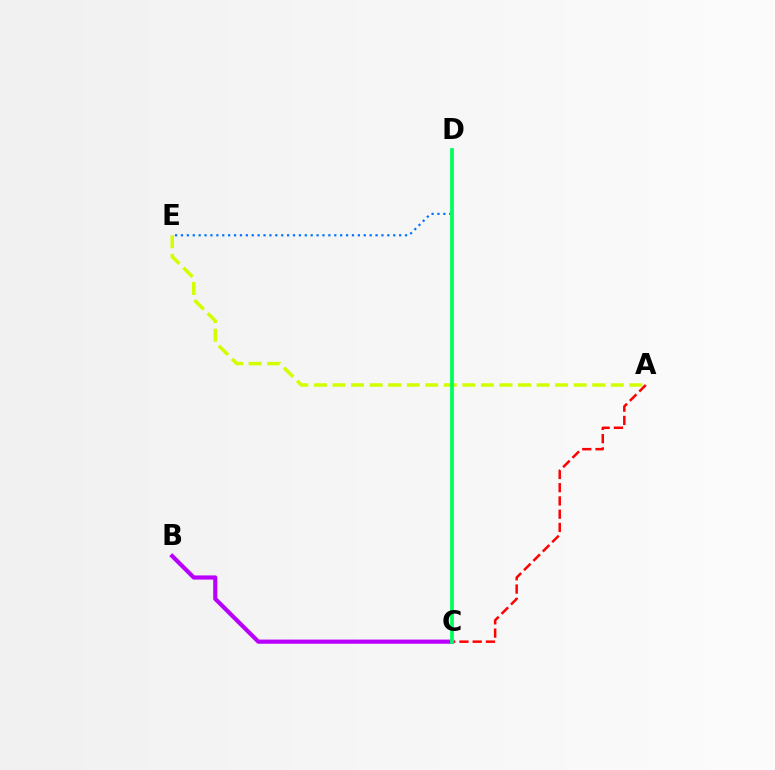{('A', 'E'): [{'color': '#d1ff00', 'line_style': 'dashed', 'thickness': 2.52}], ('D', 'E'): [{'color': '#0074ff', 'line_style': 'dotted', 'thickness': 1.6}], ('A', 'C'): [{'color': '#ff0000', 'line_style': 'dashed', 'thickness': 1.8}], ('B', 'C'): [{'color': '#b900ff', 'line_style': 'solid', 'thickness': 3.0}], ('C', 'D'): [{'color': '#00ff5c', 'line_style': 'solid', 'thickness': 2.68}]}